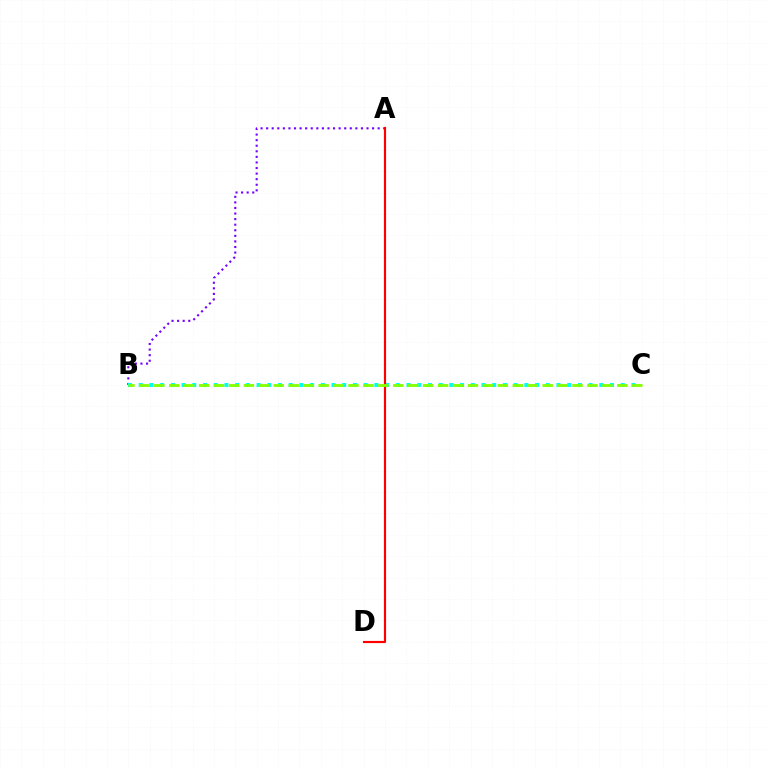{('A', 'B'): [{'color': '#7200ff', 'line_style': 'dotted', 'thickness': 1.51}], ('B', 'C'): [{'color': '#00fff6', 'line_style': 'dotted', 'thickness': 2.91}, {'color': '#84ff00', 'line_style': 'dashed', 'thickness': 2.03}], ('A', 'D'): [{'color': '#ff0000', 'line_style': 'solid', 'thickness': 1.56}]}